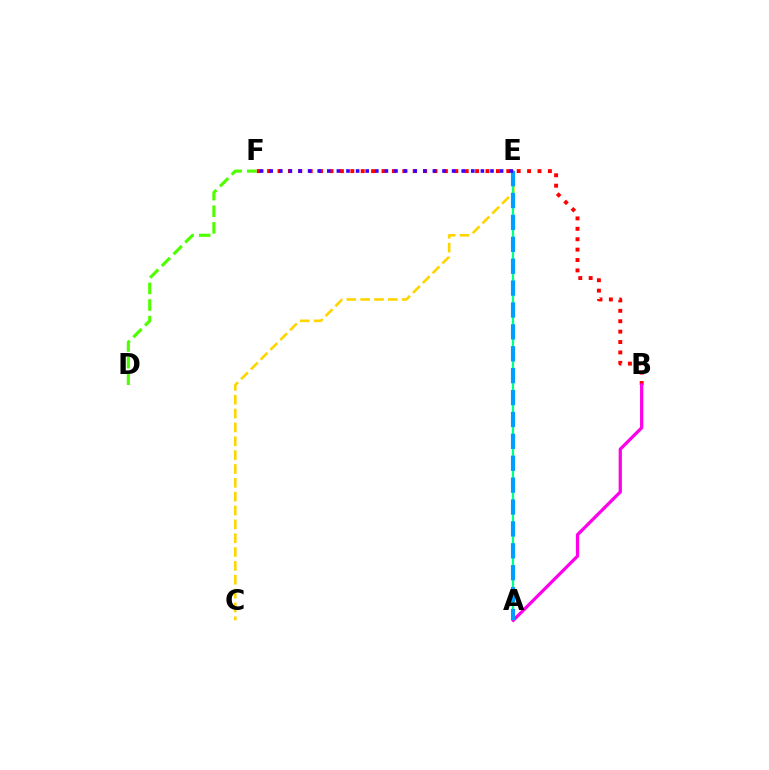{('B', 'F'): [{'color': '#ff0000', 'line_style': 'dotted', 'thickness': 2.83}], ('C', 'E'): [{'color': '#ffd500', 'line_style': 'dashed', 'thickness': 1.88}], ('A', 'E'): [{'color': '#00ff86', 'line_style': 'solid', 'thickness': 1.65}, {'color': '#009eff', 'line_style': 'dashed', 'thickness': 2.97}], ('D', 'F'): [{'color': '#4fff00', 'line_style': 'dashed', 'thickness': 2.26}], ('A', 'B'): [{'color': '#ff00ed', 'line_style': 'solid', 'thickness': 2.33}], ('E', 'F'): [{'color': '#3700ff', 'line_style': 'dotted', 'thickness': 2.61}]}